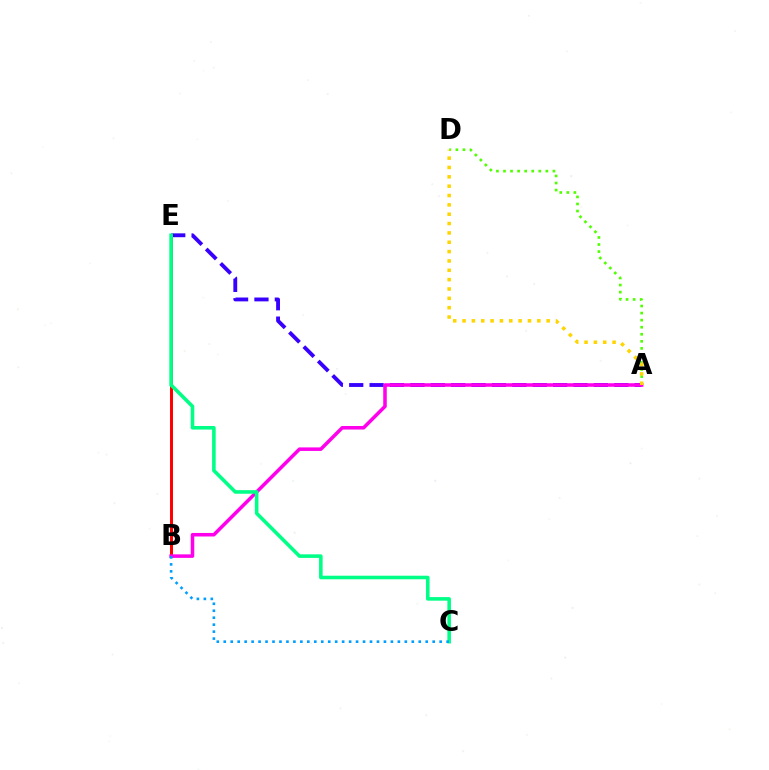{('A', 'D'): [{'color': '#4fff00', 'line_style': 'dotted', 'thickness': 1.92}, {'color': '#ffd500', 'line_style': 'dotted', 'thickness': 2.54}], ('A', 'E'): [{'color': '#3700ff', 'line_style': 'dashed', 'thickness': 2.77}], ('B', 'E'): [{'color': '#ff0000', 'line_style': 'solid', 'thickness': 2.14}], ('A', 'B'): [{'color': '#ff00ed', 'line_style': 'solid', 'thickness': 2.54}], ('C', 'E'): [{'color': '#00ff86', 'line_style': 'solid', 'thickness': 2.58}], ('B', 'C'): [{'color': '#009eff', 'line_style': 'dotted', 'thickness': 1.89}]}